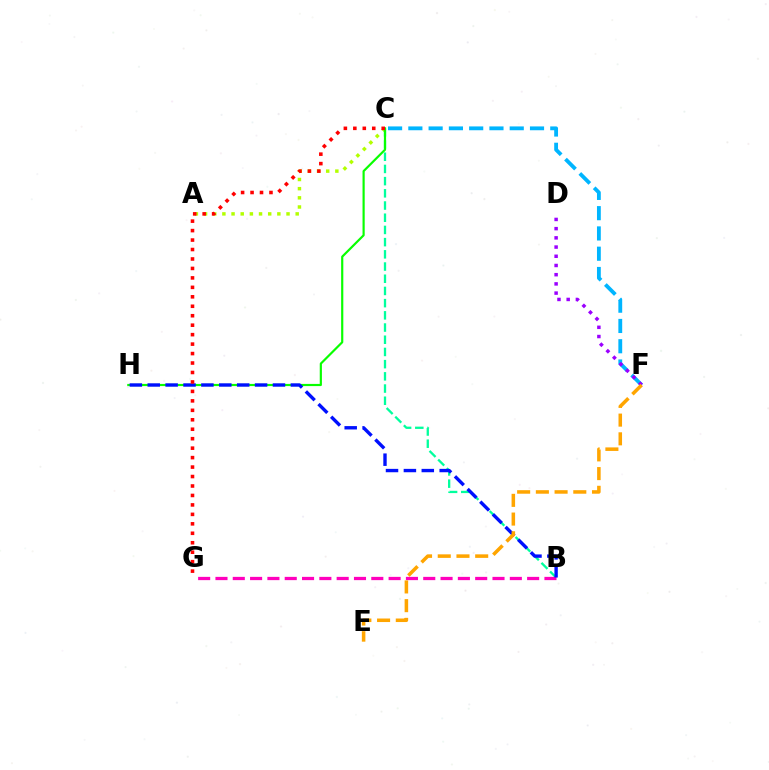{('A', 'C'): [{'color': '#b3ff00', 'line_style': 'dotted', 'thickness': 2.49}], ('B', 'C'): [{'color': '#00ff9d', 'line_style': 'dashed', 'thickness': 1.66}], ('C', 'H'): [{'color': '#08ff00', 'line_style': 'solid', 'thickness': 1.57}], ('B', 'G'): [{'color': '#ff00bd', 'line_style': 'dashed', 'thickness': 2.35}], ('B', 'H'): [{'color': '#0010ff', 'line_style': 'dashed', 'thickness': 2.43}], ('C', 'G'): [{'color': '#ff0000', 'line_style': 'dotted', 'thickness': 2.57}], ('C', 'F'): [{'color': '#00b5ff', 'line_style': 'dashed', 'thickness': 2.75}], ('D', 'F'): [{'color': '#9b00ff', 'line_style': 'dotted', 'thickness': 2.5}], ('E', 'F'): [{'color': '#ffa500', 'line_style': 'dashed', 'thickness': 2.54}]}